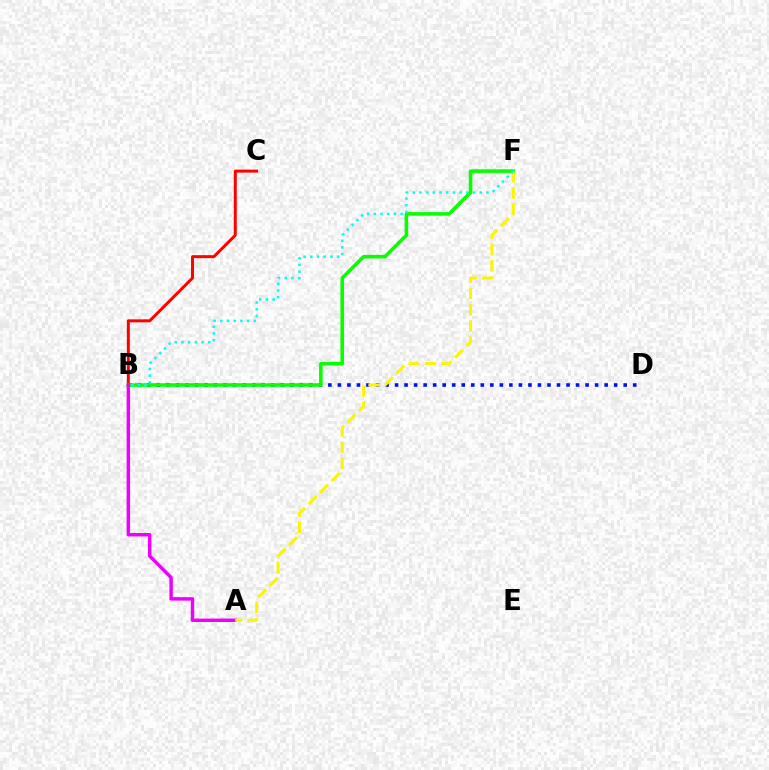{('B', 'D'): [{'color': '#0010ff', 'line_style': 'dotted', 'thickness': 2.59}], ('B', 'C'): [{'color': '#ff0000', 'line_style': 'solid', 'thickness': 2.15}], ('B', 'F'): [{'color': '#08ff00', 'line_style': 'solid', 'thickness': 2.57}, {'color': '#00fff6', 'line_style': 'dotted', 'thickness': 1.82}], ('A', 'B'): [{'color': '#ee00ff', 'line_style': 'solid', 'thickness': 2.49}], ('A', 'F'): [{'color': '#fcf500', 'line_style': 'dashed', 'thickness': 2.22}]}